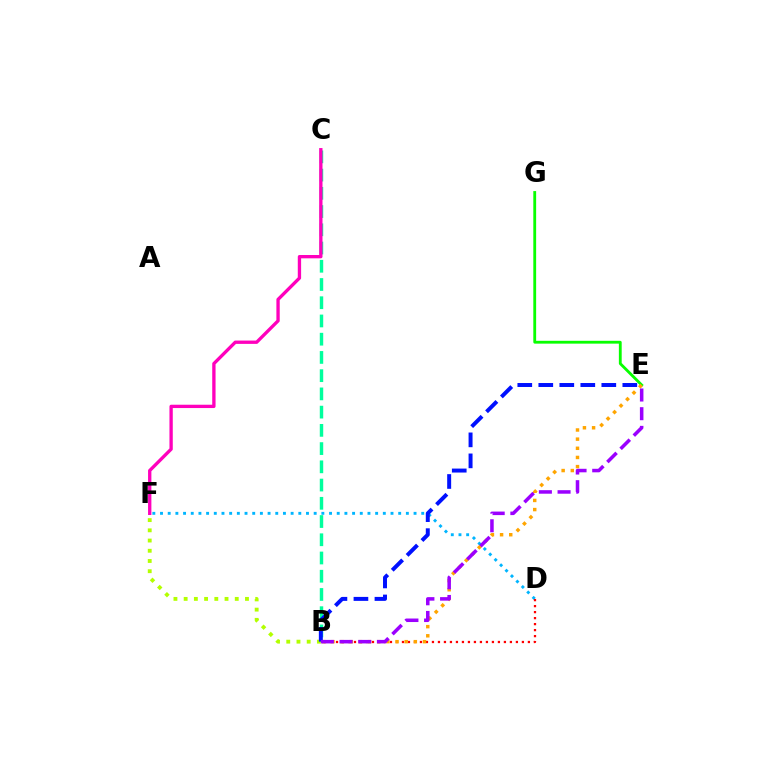{('D', 'F'): [{'color': '#00b5ff', 'line_style': 'dotted', 'thickness': 2.09}], ('B', 'D'): [{'color': '#ff0000', 'line_style': 'dotted', 'thickness': 1.63}], ('B', 'C'): [{'color': '#00ff9d', 'line_style': 'dashed', 'thickness': 2.48}], ('E', 'G'): [{'color': '#08ff00', 'line_style': 'solid', 'thickness': 2.04}], ('B', 'E'): [{'color': '#ffa500', 'line_style': 'dotted', 'thickness': 2.49}, {'color': '#0010ff', 'line_style': 'dashed', 'thickness': 2.85}, {'color': '#9b00ff', 'line_style': 'dashed', 'thickness': 2.54}], ('B', 'F'): [{'color': '#b3ff00', 'line_style': 'dotted', 'thickness': 2.78}], ('C', 'F'): [{'color': '#ff00bd', 'line_style': 'solid', 'thickness': 2.39}]}